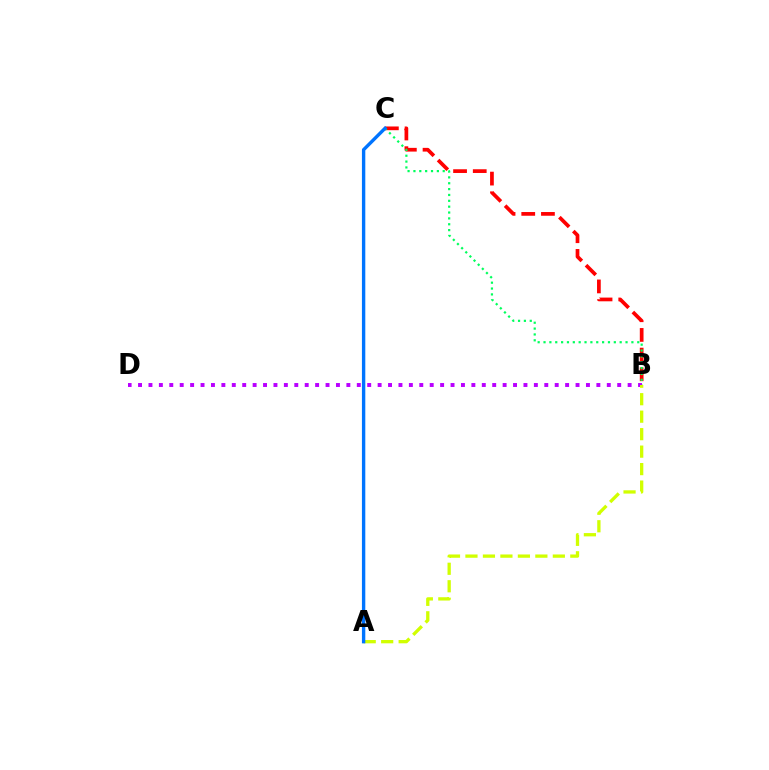{('B', 'C'): [{'color': '#ff0000', 'line_style': 'dashed', 'thickness': 2.67}, {'color': '#00ff5c', 'line_style': 'dotted', 'thickness': 1.59}], ('B', 'D'): [{'color': '#b900ff', 'line_style': 'dotted', 'thickness': 2.83}], ('A', 'B'): [{'color': '#d1ff00', 'line_style': 'dashed', 'thickness': 2.37}], ('A', 'C'): [{'color': '#0074ff', 'line_style': 'solid', 'thickness': 2.44}]}